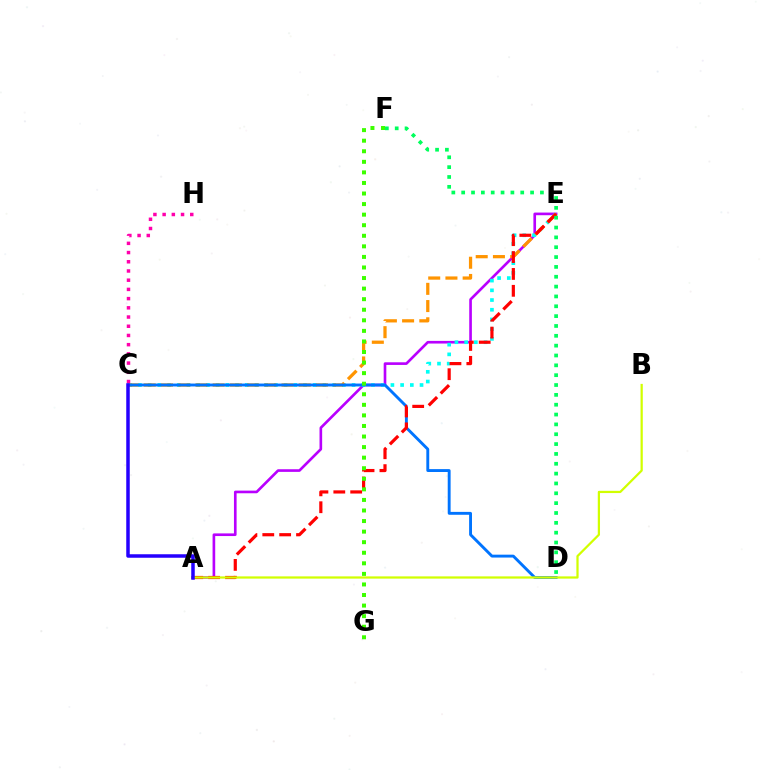{('A', 'E'): [{'color': '#b900ff', 'line_style': 'solid', 'thickness': 1.91}, {'color': '#ff0000', 'line_style': 'dashed', 'thickness': 2.29}], ('C', 'E'): [{'color': '#00fff6', 'line_style': 'dotted', 'thickness': 2.64}, {'color': '#ff9400', 'line_style': 'dashed', 'thickness': 2.34}], ('C', 'D'): [{'color': '#0074ff', 'line_style': 'solid', 'thickness': 2.08}], ('C', 'H'): [{'color': '#ff00ac', 'line_style': 'dotted', 'thickness': 2.5}], ('A', 'B'): [{'color': '#d1ff00', 'line_style': 'solid', 'thickness': 1.61}], ('A', 'C'): [{'color': '#2500ff', 'line_style': 'solid', 'thickness': 2.52}], ('F', 'G'): [{'color': '#3dff00', 'line_style': 'dotted', 'thickness': 2.87}], ('D', 'F'): [{'color': '#00ff5c', 'line_style': 'dotted', 'thickness': 2.67}]}